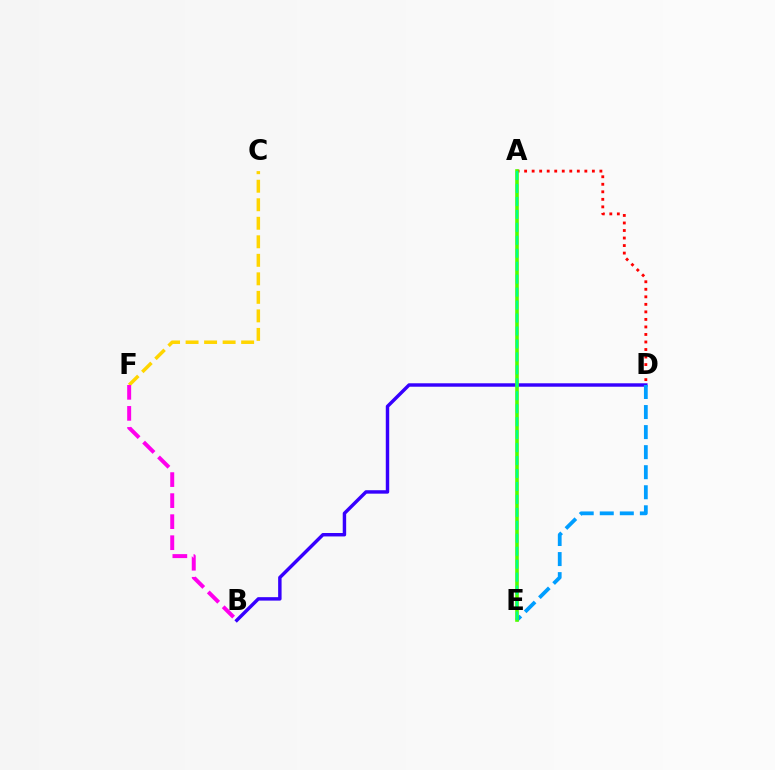{('B', 'D'): [{'color': '#3700ff', 'line_style': 'solid', 'thickness': 2.48}], ('A', 'D'): [{'color': '#ff0000', 'line_style': 'dotted', 'thickness': 2.05}], ('D', 'E'): [{'color': '#009eff', 'line_style': 'dashed', 'thickness': 2.72}], ('C', 'F'): [{'color': '#ffd500', 'line_style': 'dashed', 'thickness': 2.52}], ('A', 'E'): [{'color': '#4fff00', 'line_style': 'solid', 'thickness': 2.6}, {'color': '#00ff86', 'line_style': 'dashed', 'thickness': 1.76}], ('B', 'F'): [{'color': '#ff00ed', 'line_style': 'dashed', 'thickness': 2.86}]}